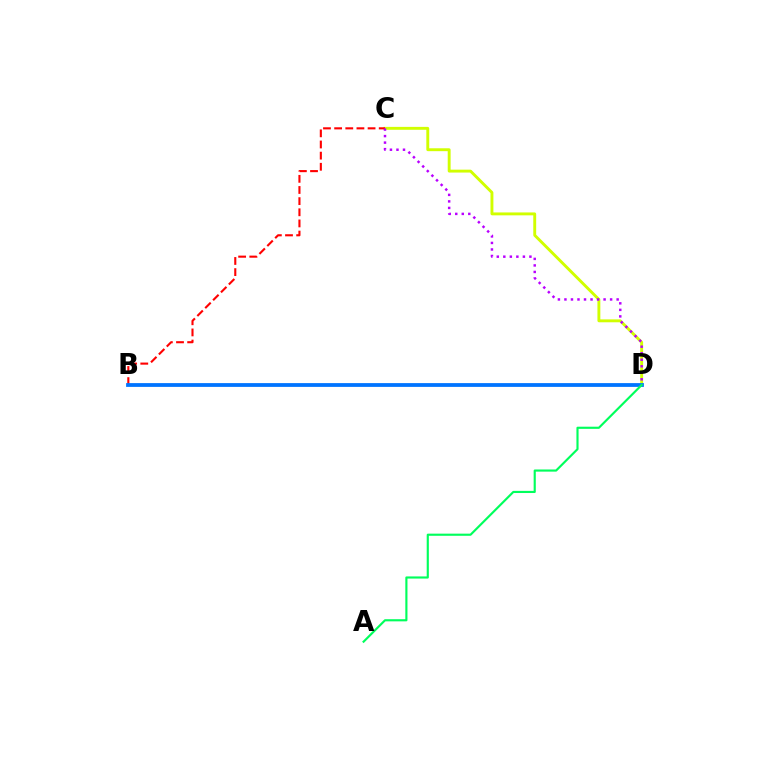{('C', 'D'): [{'color': '#d1ff00', 'line_style': 'solid', 'thickness': 2.09}, {'color': '#b900ff', 'line_style': 'dotted', 'thickness': 1.77}], ('B', 'C'): [{'color': '#ff0000', 'line_style': 'dashed', 'thickness': 1.51}], ('B', 'D'): [{'color': '#0074ff', 'line_style': 'solid', 'thickness': 2.72}], ('A', 'D'): [{'color': '#00ff5c', 'line_style': 'solid', 'thickness': 1.55}]}